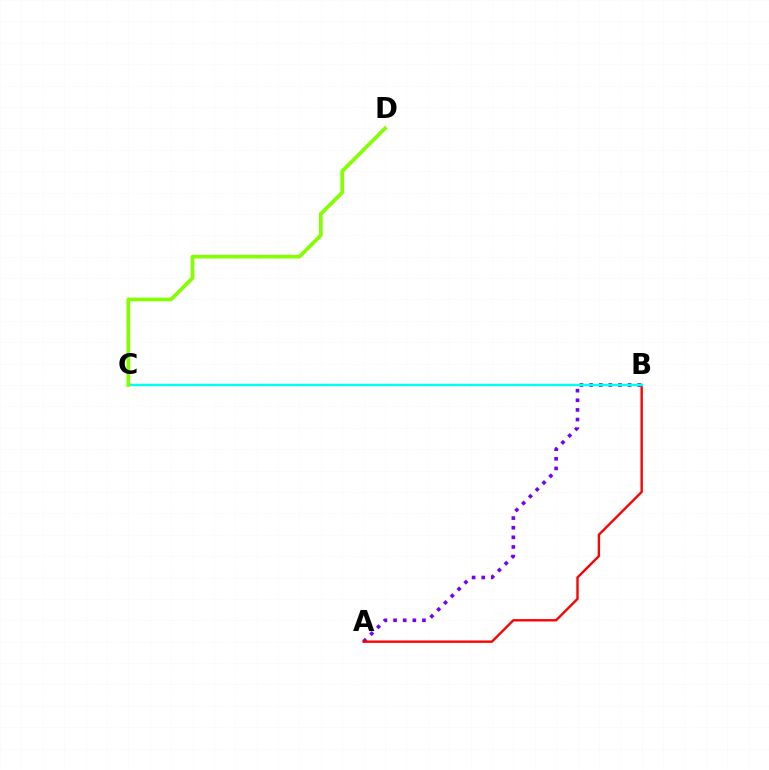{('A', 'B'): [{'color': '#7200ff', 'line_style': 'dotted', 'thickness': 2.62}, {'color': '#ff0000', 'line_style': 'solid', 'thickness': 1.71}], ('B', 'C'): [{'color': '#00fff6', 'line_style': 'solid', 'thickness': 1.73}], ('C', 'D'): [{'color': '#84ff00', 'line_style': 'solid', 'thickness': 2.66}]}